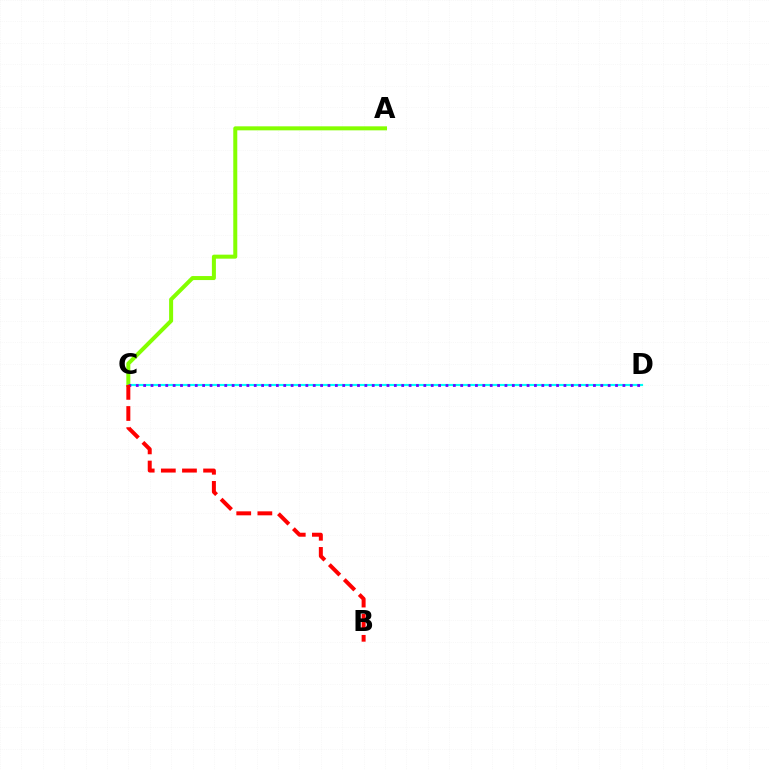{('C', 'D'): [{'color': '#00fff6', 'line_style': 'solid', 'thickness': 1.55}, {'color': '#7200ff', 'line_style': 'dotted', 'thickness': 2.0}], ('A', 'C'): [{'color': '#84ff00', 'line_style': 'solid', 'thickness': 2.89}], ('B', 'C'): [{'color': '#ff0000', 'line_style': 'dashed', 'thickness': 2.87}]}